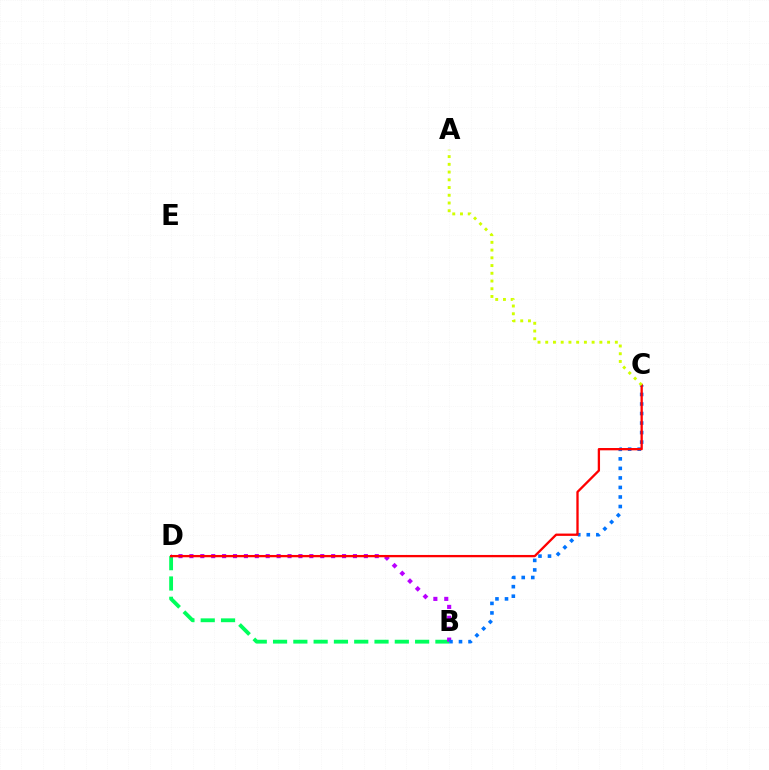{('B', 'D'): [{'color': '#00ff5c', 'line_style': 'dashed', 'thickness': 2.76}, {'color': '#b900ff', 'line_style': 'dotted', 'thickness': 2.96}], ('B', 'C'): [{'color': '#0074ff', 'line_style': 'dotted', 'thickness': 2.59}], ('C', 'D'): [{'color': '#ff0000', 'line_style': 'solid', 'thickness': 1.66}], ('A', 'C'): [{'color': '#d1ff00', 'line_style': 'dotted', 'thickness': 2.1}]}